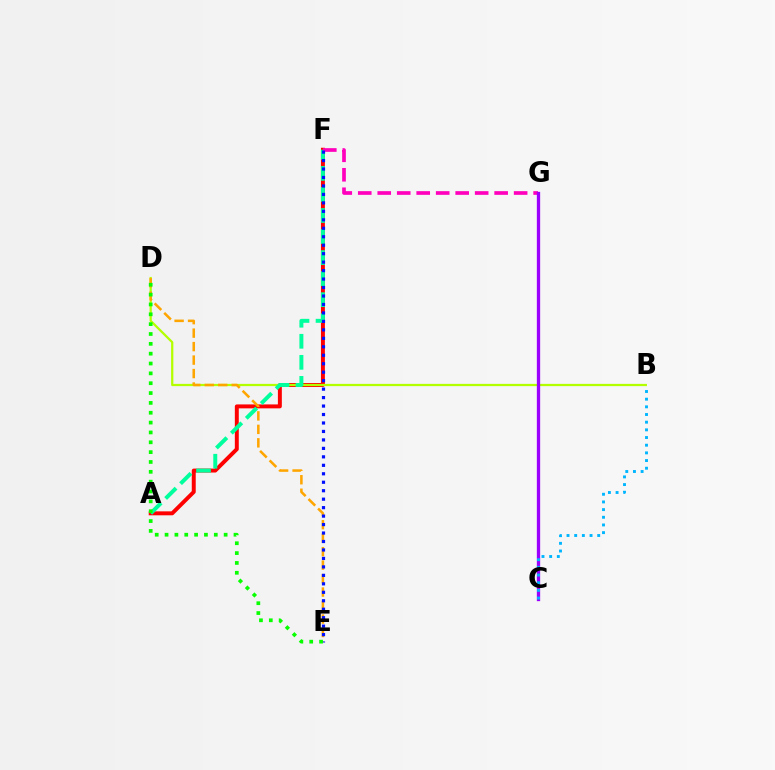{('A', 'F'): [{'color': '#ff0000', 'line_style': 'solid', 'thickness': 2.84}, {'color': '#00ff9d', 'line_style': 'dashed', 'thickness': 2.86}], ('B', 'D'): [{'color': '#b3ff00', 'line_style': 'solid', 'thickness': 1.62}], ('F', 'G'): [{'color': '#ff00bd', 'line_style': 'dashed', 'thickness': 2.65}], ('C', 'G'): [{'color': '#9b00ff', 'line_style': 'solid', 'thickness': 2.39}], ('D', 'E'): [{'color': '#ffa500', 'line_style': 'dashed', 'thickness': 1.83}, {'color': '#08ff00', 'line_style': 'dotted', 'thickness': 2.68}], ('E', 'F'): [{'color': '#0010ff', 'line_style': 'dotted', 'thickness': 2.3}], ('B', 'C'): [{'color': '#00b5ff', 'line_style': 'dotted', 'thickness': 2.08}]}